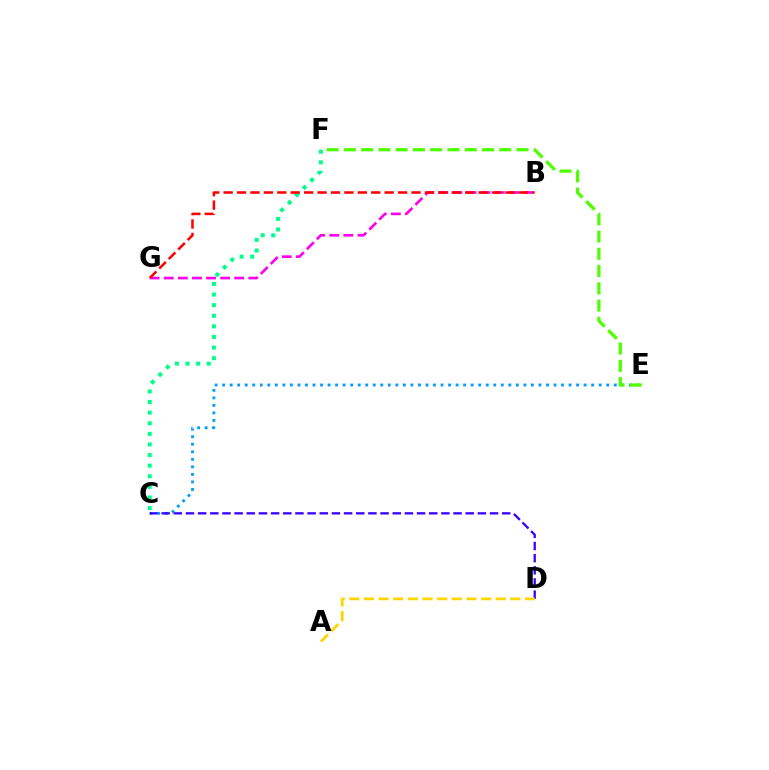{('C', 'E'): [{'color': '#009eff', 'line_style': 'dotted', 'thickness': 2.05}], ('C', 'D'): [{'color': '#3700ff', 'line_style': 'dashed', 'thickness': 1.65}], ('C', 'F'): [{'color': '#00ff86', 'line_style': 'dotted', 'thickness': 2.88}], ('B', 'G'): [{'color': '#ff00ed', 'line_style': 'dashed', 'thickness': 1.91}, {'color': '#ff0000', 'line_style': 'dashed', 'thickness': 1.82}], ('E', 'F'): [{'color': '#4fff00', 'line_style': 'dashed', 'thickness': 2.35}], ('A', 'D'): [{'color': '#ffd500', 'line_style': 'dashed', 'thickness': 1.99}]}